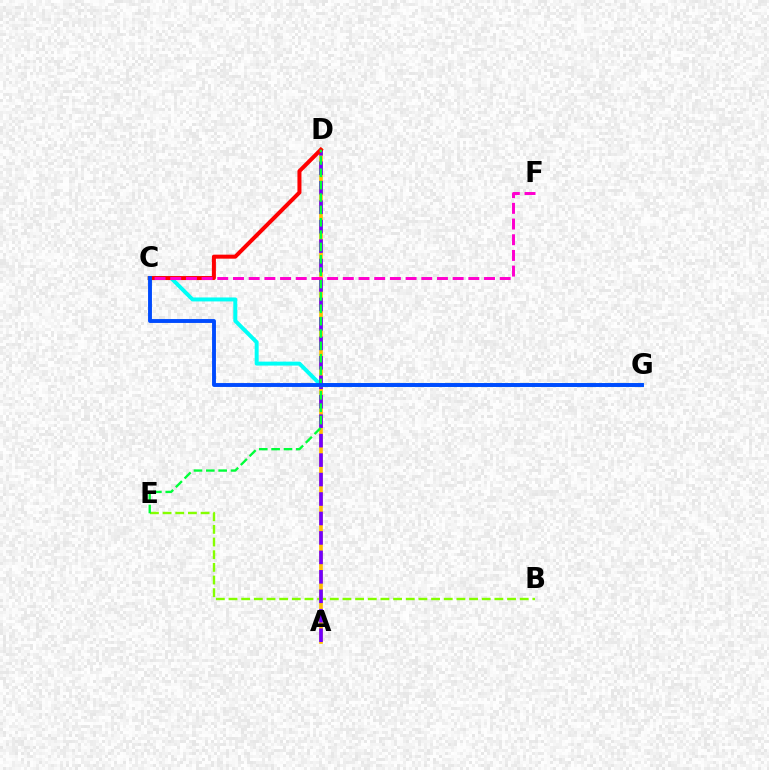{('B', 'E'): [{'color': '#84ff00', 'line_style': 'dashed', 'thickness': 1.72}], ('C', 'G'): [{'color': '#00fff6', 'line_style': 'solid', 'thickness': 2.85}, {'color': '#004bff', 'line_style': 'solid', 'thickness': 2.8}], ('A', 'D'): [{'color': '#ffbd00', 'line_style': 'solid', 'thickness': 2.63}, {'color': '#7200ff', 'line_style': 'dashed', 'thickness': 2.64}], ('C', 'D'): [{'color': '#ff0000', 'line_style': 'solid', 'thickness': 2.89}], ('D', 'E'): [{'color': '#00ff39', 'line_style': 'dashed', 'thickness': 1.68}], ('C', 'F'): [{'color': '#ff00cf', 'line_style': 'dashed', 'thickness': 2.13}]}